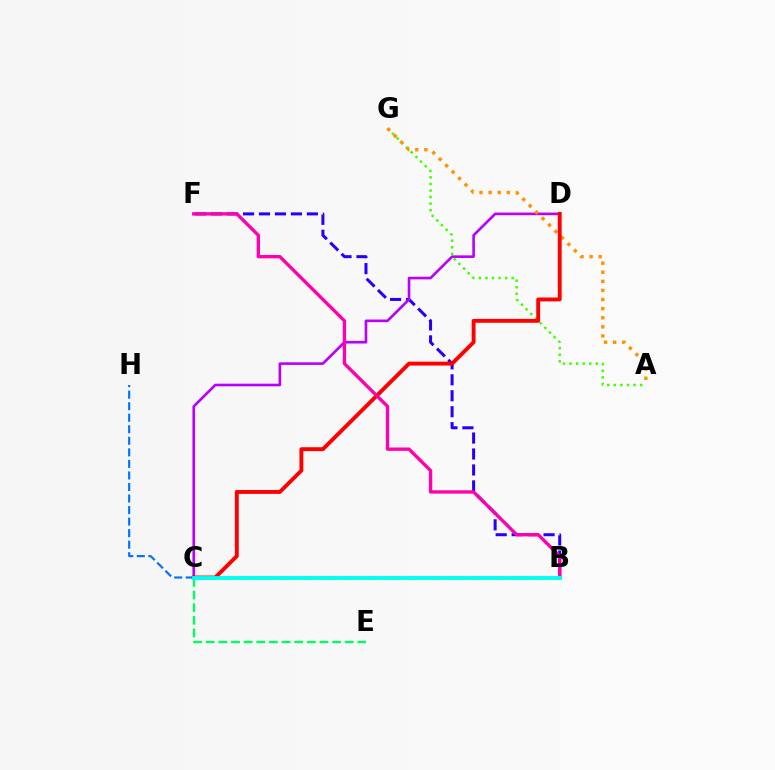{('B', 'C'): [{'color': '#d1ff00', 'line_style': 'dashed', 'thickness': 2.89}, {'color': '#00fff6', 'line_style': 'solid', 'thickness': 2.77}], ('B', 'F'): [{'color': '#2500ff', 'line_style': 'dashed', 'thickness': 2.17}, {'color': '#ff00ac', 'line_style': 'solid', 'thickness': 2.4}], ('C', 'H'): [{'color': '#0074ff', 'line_style': 'dashed', 'thickness': 1.57}], ('C', 'D'): [{'color': '#b900ff', 'line_style': 'solid', 'thickness': 1.9}, {'color': '#ff0000', 'line_style': 'solid', 'thickness': 2.8}], ('A', 'G'): [{'color': '#3dff00', 'line_style': 'dotted', 'thickness': 1.79}, {'color': '#ff9400', 'line_style': 'dotted', 'thickness': 2.47}], ('C', 'E'): [{'color': '#00ff5c', 'line_style': 'dashed', 'thickness': 1.72}]}